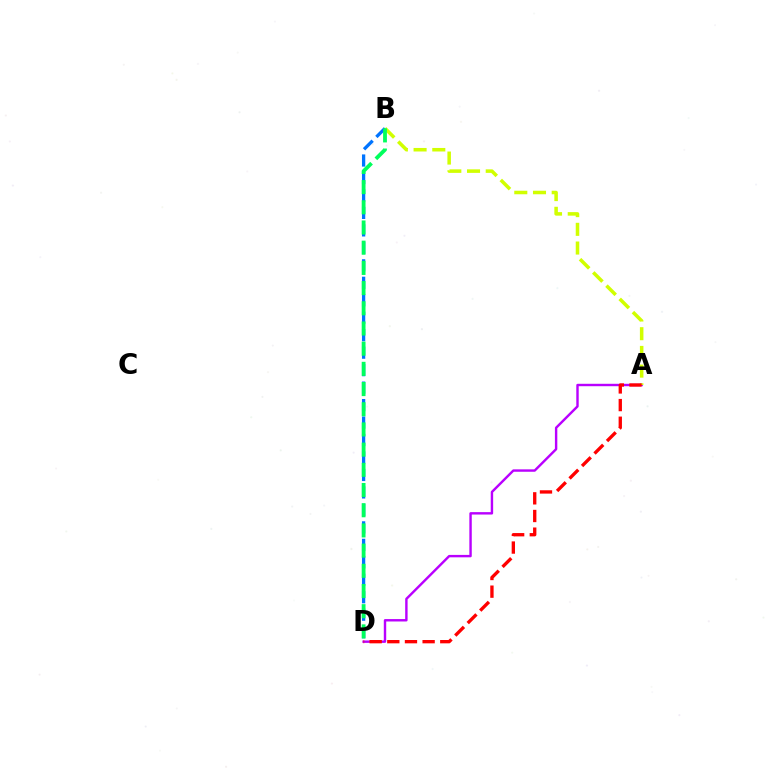{('A', 'D'): [{'color': '#b900ff', 'line_style': 'solid', 'thickness': 1.74}, {'color': '#ff0000', 'line_style': 'dashed', 'thickness': 2.4}], ('B', 'D'): [{'color': '#0074ff', 'line_style': 'dashed', 'thickness': 2.37}, {'color': '#00ff5c', 'line_style': 'dashed', 'thickness': 2.74}], ('A', 'B'): [{'color': '#d1ff00', 'line_style': 'dashed', 'thickness': 2.54}]}